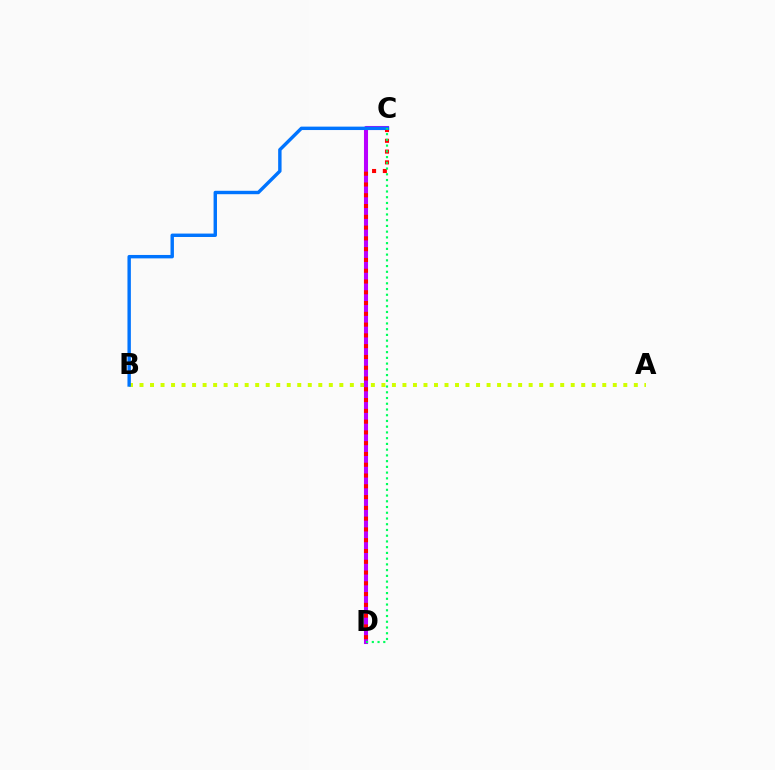{('A', 'B'): [{'color': '#d1ff00', 'line_style': 'dotted', 'thickness': 2.86}], ('C', 'D'): [{'color': '#b900ff', 'line_style': 'solid', 'thickness': 2.92}, {'color': '#ff0000', 'line_style': 'dotted', 'thickness': 2.93}, {'color': '#00ff5c', 'line_style': 'dotted', 'thickness': 1.56}], ('B', 'C'): [{'color': '#0074ff', 'line_style': 'solid', 'thickness': 2.46}]}